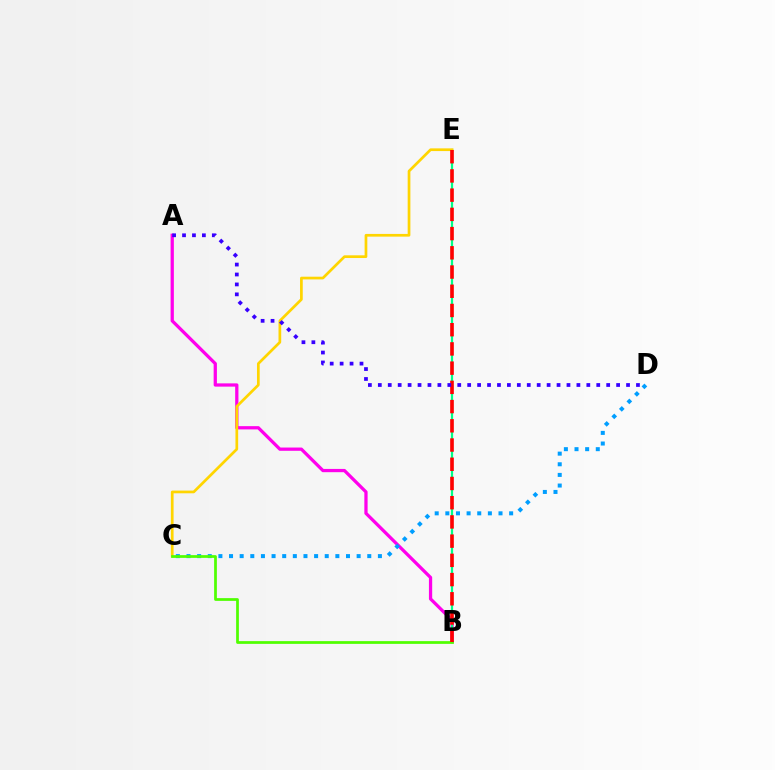{('A', 'B'): [{'color': '#ff00ed', 'line_style': 'solid', 'thickness': 2.34}], ('C', 'D'): [{'color': '#009eff', 'line_style': 'dotted', 'thickness': 2.89}], ('B', 'E'): [{'color': '#00ff86', 'line_style': 'solid', 'thickness': 1.59}, {'color': '#ff0000', 'line_style': 'dashed', 'thickness': 2.61}], ('C', 'E'): [{'color': '#ffd500', 'line_style': 'solid', 'thickness': 1.95}], ('B', 'C'): [{'color': '#4fff00', 'line_style': 'solid', 'thickness': 1.97}], ('A', 'D'): [{'color': '#3700ff', 'line_style': 'dotted', 'thickness': 2.7}]}